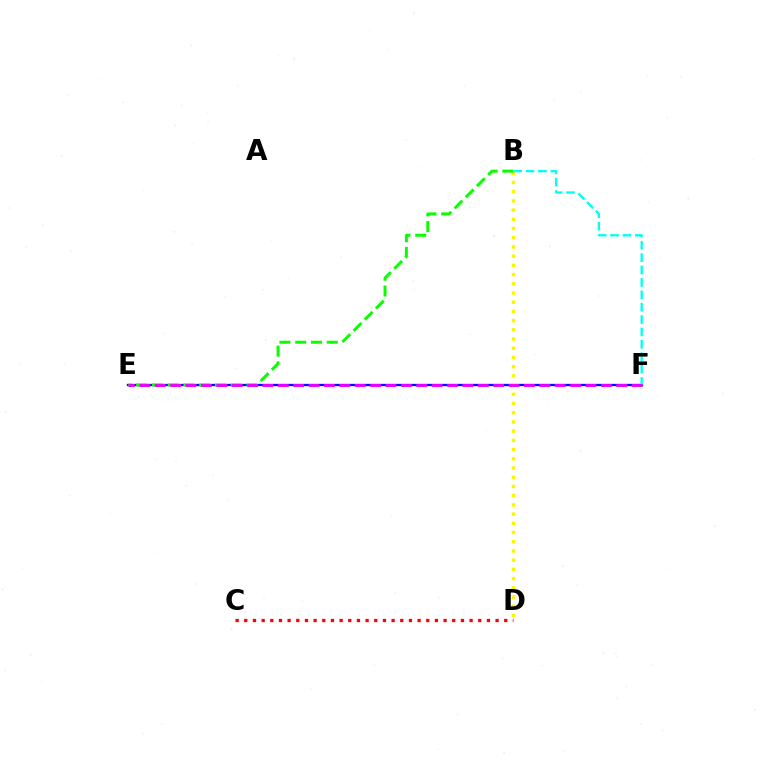{('E', 'F'): [{'color': '#0010ff', 'line_style': 'solid', 'thickness': 1.67}, {'color': '#ee00ff', 'line_style': 'dashed', 'thickness': 2.09}], ('B', 'D'): [{'color': '#fcf500', 'line_style': 'dotted', 'thickness': 2.5}], ('B', 'E'): [{'color': '#08ff00', 'line_style': 'dashed', 'thickness': 2.14}], ('B', 'F'): [{'color': '#00fff6', 'line_style': 'dashed', 'thickness': 1.68}], ('C', 'D'): [{'color': '#ff0000', 'line_style': 'dotted', 'thickness': 2.35}]}